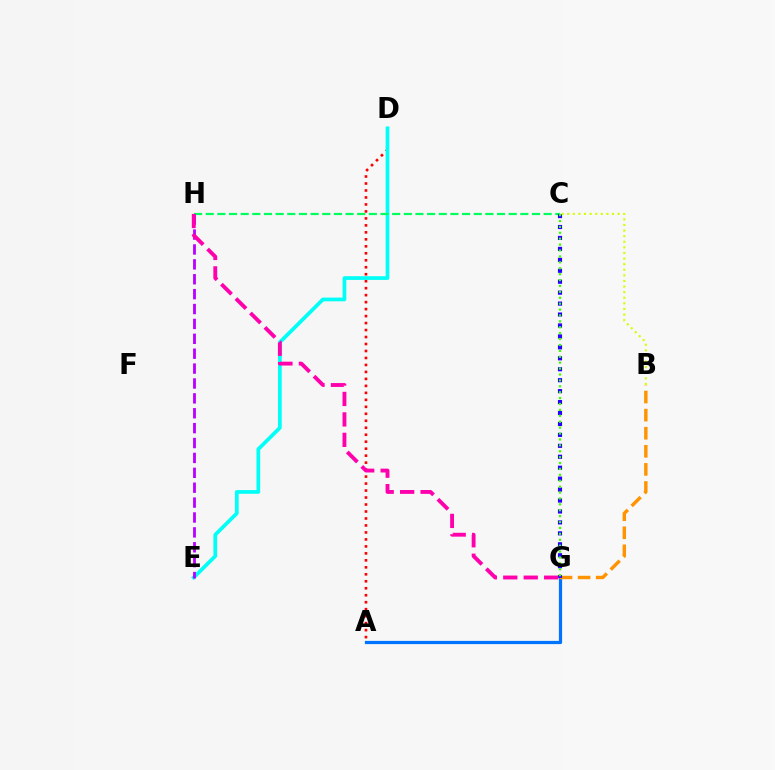{('A', 'D'): [{'color': '#ff0000', 'line_style': 'dotted', 'thickness': 1.9}], ('D', 'E'): [{'color': '#00fff6', 'line_style': 'solid', 'thickness': 2.68}], ('A', 'G'): [{'color': '#0074ff', 'line_style': 'solid', 'thickness': 2.32}], ('C', 'H'): [{'color': '#00ff5c', 'line_style': 'dashed', 'thickness': 1.58}], ('B', 'G'): [{'color': '#ff9400', 'line_style': 'dashed', 'thickness': 2.46}], ('C', 'G'): [{'color': '#2500ff', 'line_style': 'dotted', 'thickness': 2.97}, {'color': '#3dff00', 'line_style': 'dotted', 'thickness': 1.6}], ('B', 'C'): [{'color': '#d1ff00', 'line_style': 'dotted', 'thickness': 1.52}], ('E', 'H'): [{'color': '#b900ff', 'line_style': 'dashed', 'thickness': 2.02}], ('G', 'H'): [{'color': '#ff00ac', 'line_style': 'dashed', 'thickness': 2.78}]}